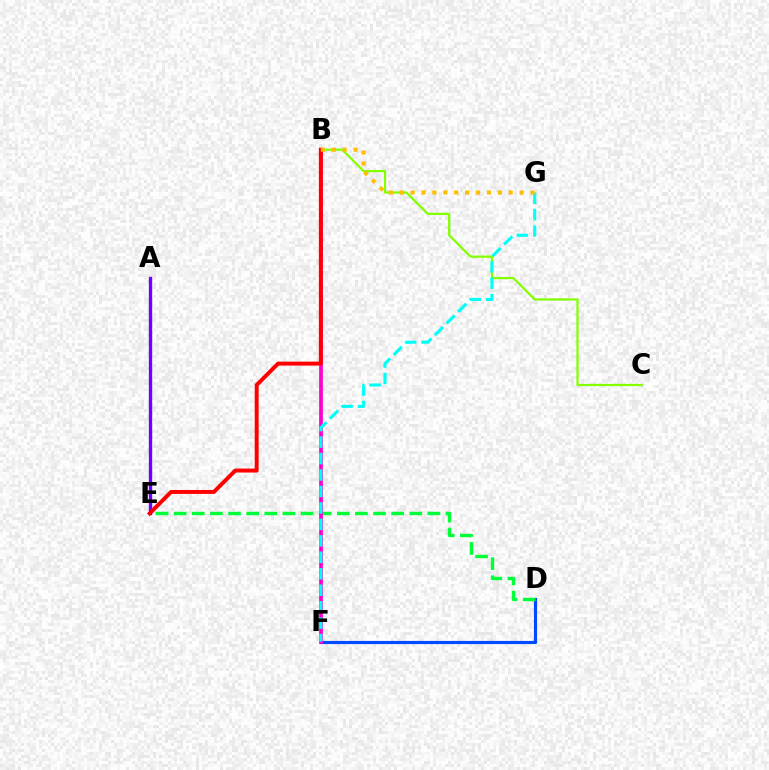{('D', 'F'): [{'color': '#004bff', 'line_style': 'solid', 'thickness': 2.28}], ('B', 'C'): [{'color': '#84ff00', 'line_style': 'solid', 'thickness': 1.61}], ('D', 'E'): [{'color': '#00ff39', 'line_style': 'dashed', 'thickness': 2.46}], ('B', 'F'): [{'color': '#ff00cf', 'line_style': 'solid', 'thickness': 2.68}], ('F', 'G'): [{'color': '#00fff6', 'line_style': 'dashed', 'thickness': 2.24}], ('A', 'E'): [{'color': '#7200ff', 'line_style': 'solid', 'thickness': 2.42}], ('B', 'E'): [{'color': '#ff0000', 'line_style': 'solid', 'thickness': 2.85}], ('B', 'G'): [{'color': '#ffbd00', 'line_style': 'dotted', 'thickness': 2.96}]}